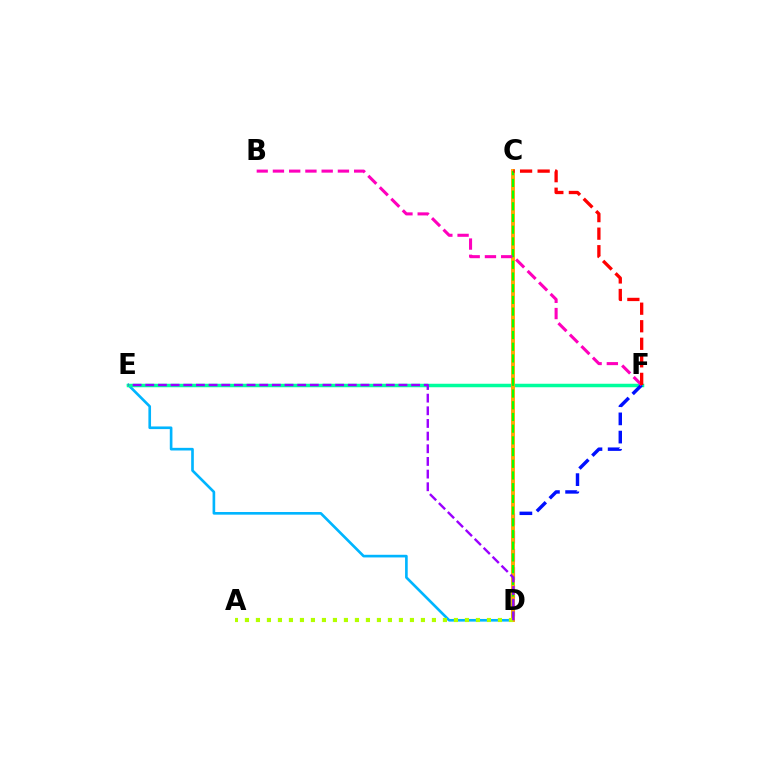{('D', 'E'): [{'color': '#00b5ff', 'line_style': 'solid', 'thickness': 1.9}, {'color': '#9b00ff', 'line_style': 'dashed', 'thickness': 1.72}], ('E', 'F'): [{'color': '#00ff9d', 'line_style': 'solid', 'thickness': 2.52}], ('D', 'F'): [{'color': '#0010ff', 'line_style': 'dashed', 'thickness': 2.47}], ('C', 'D'): [{'color': '#ffa500', 'line_style': 'solid', 'thickness': 2.79}, {'color': '#08ff00', 'line_style': 'dashed', 'thickness': 1.59}], ('B', 'F'): [{'color': '#ff00bd', 'line_style': 'dashed', 'thickness': 2.21}], ('C', 'F'): [{'color': '#ff0000', 'line_style': 'dashed', 'thickness': 2.38}], ('A', 'D'): [{'color': '#b3ff00', 'line_style': 'dotted', 'thickness': 2.99}]}